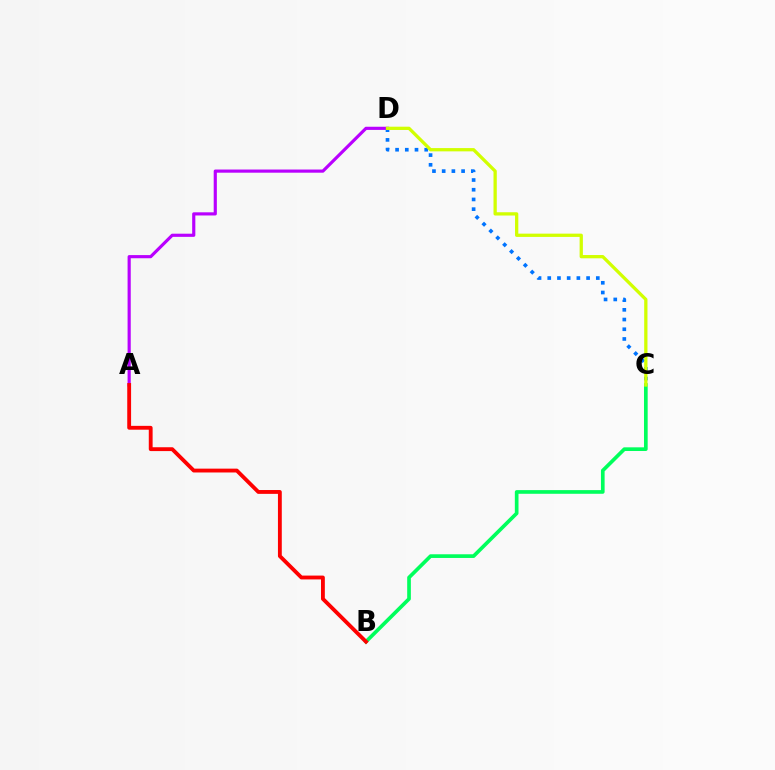{('B', 'C'): [{'color': '#00ff5c', 'line_style': 'solid', 'thickness': 2.64}], ('C', 'D'): [{'color': '#0074ff', 'line_style': 'dotted', 'thickness': 2.64}, {'color': '#d1ff00', 'line_style': 'solid', 'thickness': 2.36}], ('A', 'D'): [{'color': '#b900ff', 'line_style': 'solid', 'thickness': 2.27}], ('A', 'B'): [{'color': '#ff0000', 'line_style': 'solid', 'thickness': 2.77}]}